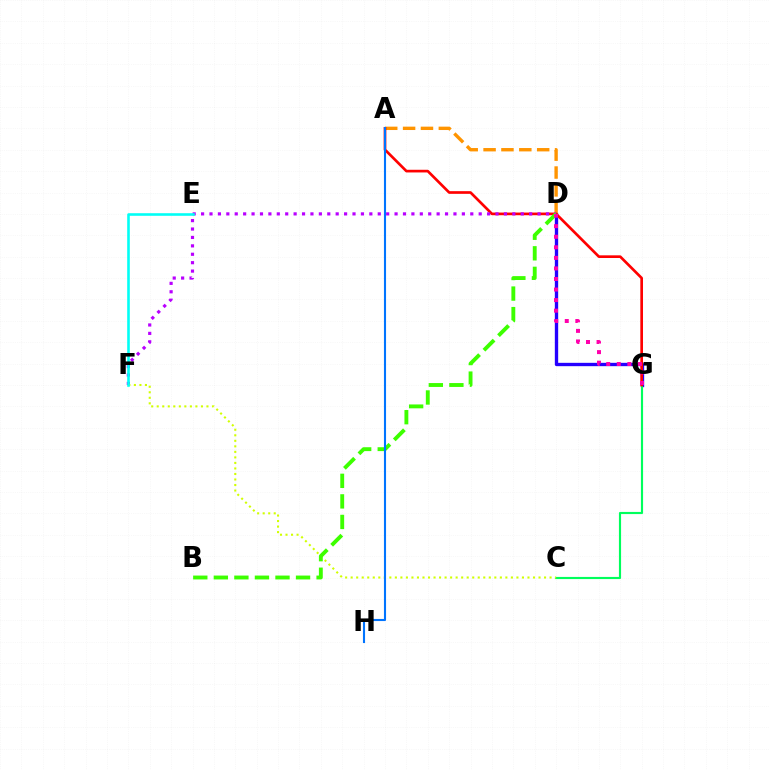{('D', 'G'): [{'color': '#2500ff', 'line_style': 'solid', 'thickness': 2.41}, {'color': '#ff00ac', 'line_style': 'dotted', 'thickness': 2.87}], ('C', 'G'): [{'color': '#00ff5c', 'line_style': 'solid', 'thickness': 1.54}], ('A', 'D'): [{'color': '#ff9400', 'line_style': 'dashed', 'thickness': 2.43}], ('A', 'G'): [{'color': '#ff0000', 'line_style': 'solid', 'thickness': 1.92}], ('D', 'F'): [{'color': '#b900ff', 'line_style': 'dotted', 'thickness': 2.29}], ('C', 'F'): [{'color': '#d1ff00', 'line_style': 'dotted', 'thickness': 1.5}], ('B', 'D'): [{'color': '#3dff00', 'line_style': 'dashed', 'thickness': 2.79}], ('E', 'F'): [{'color': '#00fff6', 'line_style': 'solid', 'thickness': 1.87}], ('A', 'H'): [{'color': '#0074ff', 'line_style': 'solid', 'thickness': 1.51}]}